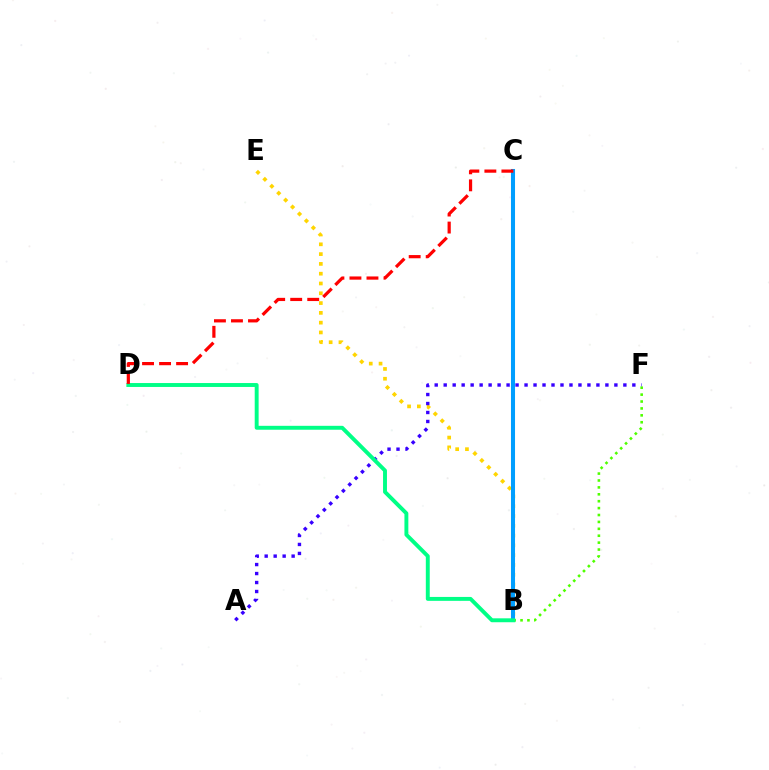{('B', 'C'): [{'color': '#ff00ed', 'line_style': 'dotted', 'thickness': 1.72}, {'color': '#009eff', 'line_style': 'solid', 'thickness': 2.92}], ('B', 'E'): [{'color': '#ffd500', 'line_style': 'dotted', 'thickness': 2.66}], ('A', 'F'): [{'color': '#3700ff', 'line_style': 'dotted', 'thickness': 2.44}], ('B', 'F'): [{'color': '#4fff00', 'line_style': 'dotted', 'thickness': 1.88}], ('B', 'D'): [{'color': '#00ff86', 'line_style': 'solid', 'thickness': 2.82}], ('C', 'D'): [{'color': '#ff0000', 'line_style': 'dashed', 'thickness': 2.31}]}